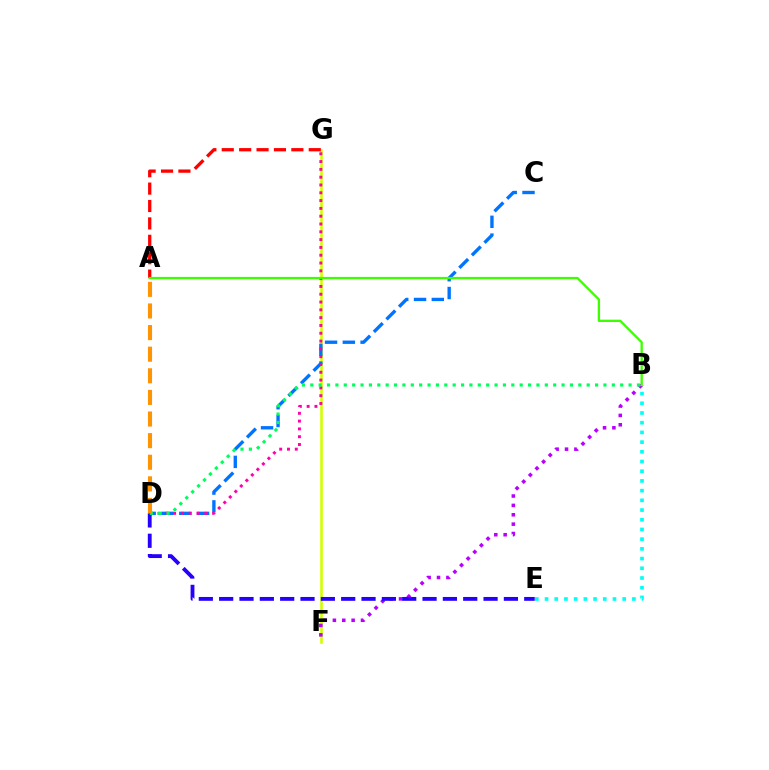{('F', 'G'): [{'color': '#d1ff00', 'line_style': 'solid', 'thickness': 1.87}], ('C', 'D'): [{'color': '#0074ff', 'line_style': 'dashed', 'thickness': 2.42}], ('A', 'G'): [{'color': '#ff0000', 'line_style': 'dashed', 'thickness': 2.36}], ('B', 'F'): [{'color': '#b900ff', 'line_style': 'dotted', 'thickness': 2.55}], ('D', 'G'): [{'color': '#ff00ac', 'line_style': 'dotted', 'thickness': 2.12}], ('D', 'E'): [{'color': '#2500ff', 'line_style': 'dashed', 'thickness': 2.76}], ('B', 'D'): [{'color': '#00ff5c', 'line_style': 'dotted', 'thickness': 2.28}], ('A', 'B'): [{'color': '#3dff00', 'line_style': 'solid', 'thickness': 1.67}], ('B', 'E'): [{'color': '#00fff6', 'line_style': 'dotted', 'thickness': 2.64}], ('A', 'D'): [{'color': '#ff9400', 'line_style': 'dashed', 'thickness': 2.94}]}